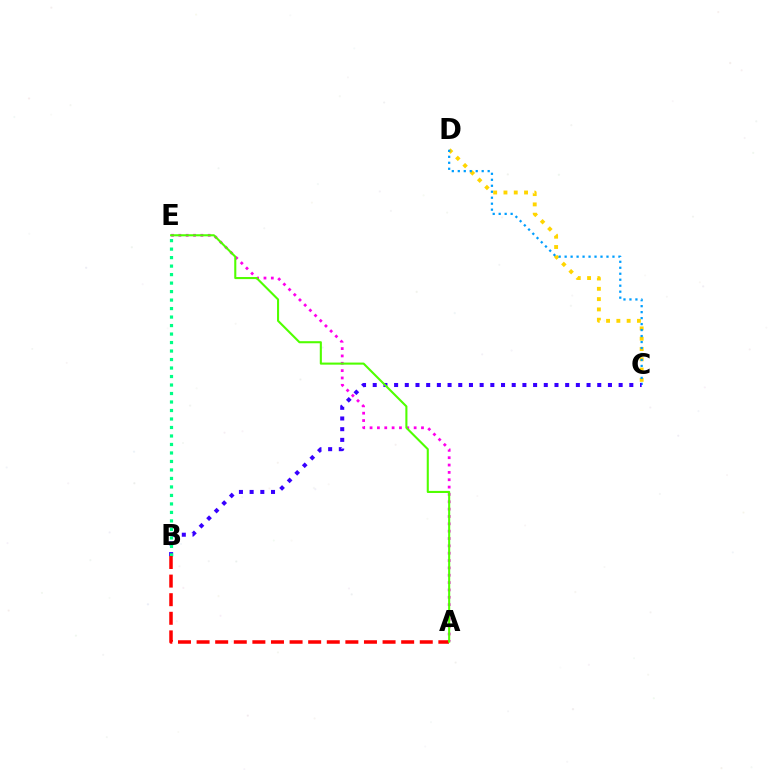{('C', 'D'): [{'color': '#ffd500', 'line_style': 'dotted', 'thickness': 2.8}, {'color': '#009eff', 'line_style': 'dotted', 'thickness': 1.62}], ('B', 'C'): [{'color': '#3700ff', 'line_style': 'dotted', 'thickness': 2.9}], ('B', 'E'): [{'color': '#00ff86', 'line_style': 'dotted', 'thickness': 2.31}], ('A', 'E'): [{'color': '#ff00ed', 'line_style': 'dotted', 'thickness': 2.0}, {'color': '#4fff00', 'line_style': 'solid', 'thickness': 1.5}], ('A', 'B'): [{'color': '#ff0000', 'line_style': 'dashed', 'thickness': 2.53}]}